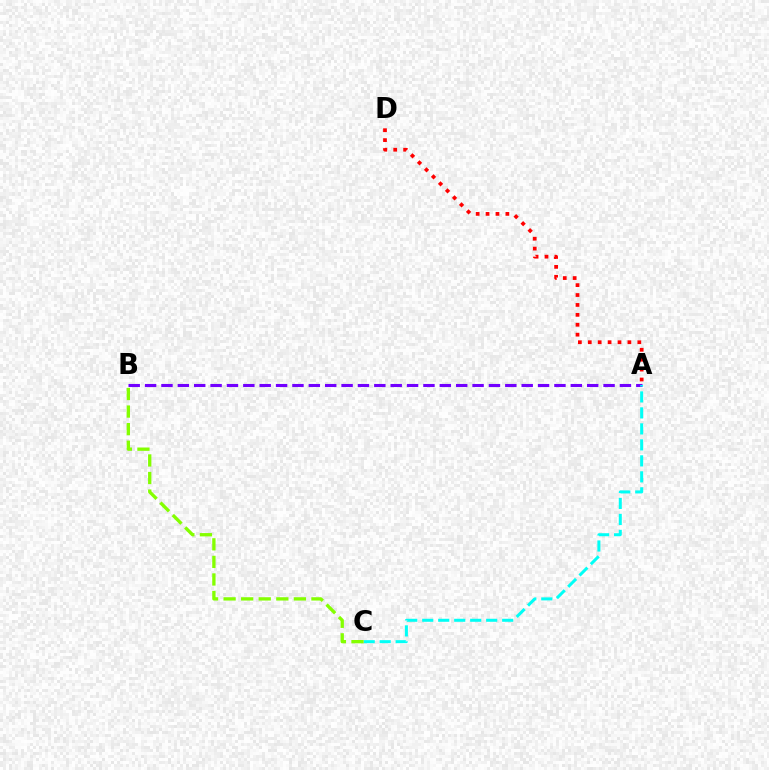{('A', 'B'): [{'color': '#7200ff', 'line_style': 'dashed', 'thickness': 2.22}], ('A', 'D'): [{'color': '#ff0000', 'line_style': 'dotted', 'thickness': 2.69}], ('A', 'C'): [{'color': '#00fff6', 'line_style': 'dashed', 'thickness': 2.17}], ('B', 'C'): [{'color': '#84ff00', 'line_style': 'dashed', 'thickness': 2.39}]}